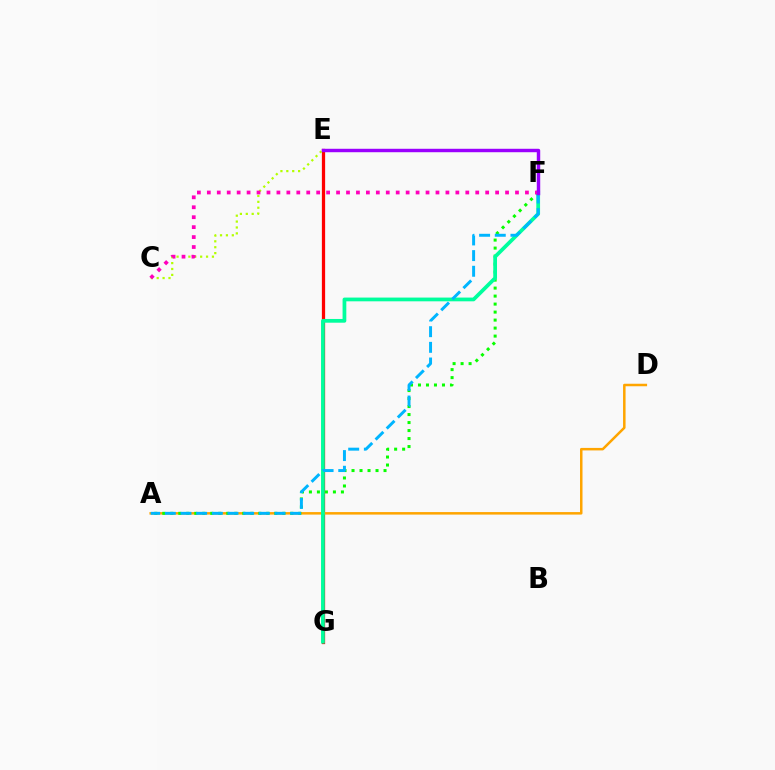{('E', 'G'): [{'color': '#0010ff', 'line_style': 'dashed', 'thickness': 1.98}, {'color': '#ff0000', 'line_style': 'solid', 'thickness': 2.34}], ('A', 'D'): [{'color': '#ffa500', 'line_style': 'solid', 'thickness': 1.8}], ('A', 'F'): [{'color': '#08ff00', 'line_style': 'dotted', 'thickness': 2.17}, {'color': '#00b5ff', 'line_style': 'dashed', 'thickness': 2.13}], ('F', 'G'): [{'color': '#00ff9d', 'line_style': 'solid', 'thickness': 2.69}], ('C', 'E'): [{'color': '#b3ff00', 'line_style': 'dotted', 'thickness': 1.6}], ('C', 'F'): [{'color': '#ff00bd', 'line_style': 'dotted', 'thickness': 2.7}], ('E', 'F'): [{'color': '#9b00ff', 'line_style': 'solid', 'thickness': 2.48}]}